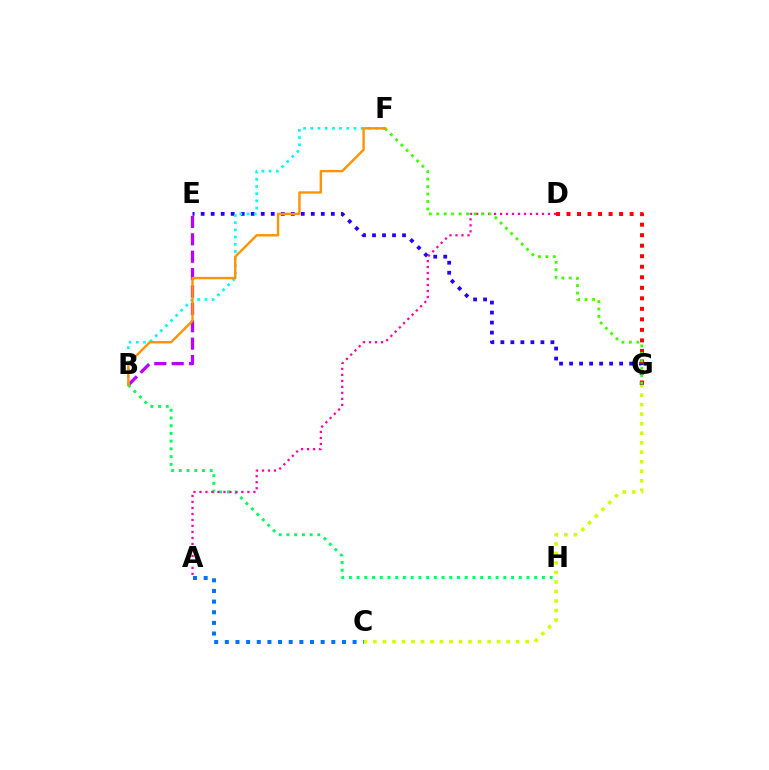{('B', 'E'): [{'color': '#b900ff', 'line_style': 'dashed', 'thickness': 2.36}], ('E', 'G'): [{'color': '#2500ff', 'line_style': 'dotted', 'thickness': 2.72}], ('C', 'G'): [{'color': '#d1ff00', 'line_style': 'dotted', 'thickness': 2.58}], ('B', 'F'): [{'color': '#00fff6', 'line_style': 'dotted', 'thickness': 1.96}, {'color': '#ff9400', 'line_style': 'solid', 'thickness': 1.74}], ('D', 'G'): [{'color': '#ff0000', 'line_style': 'dotted', 'thickness': 2.86}], ('B', 'H'): [{'color': '#00ff5c', 'line_style': 'dotted', 'thickness': 2.1}], ('A', 'D'): [{'color': '#ff00ac', 'line_style': 'dotted', 'thickness': 1.63}], ('F', 'G'): [{'color': '#3dff00', 'line_style': 'dotted', 'thickness': 2.03}], ('A', 'C'): [{'color': '#0074ff', 'line_style': 'dotted', 'thickness': 2.89}]}